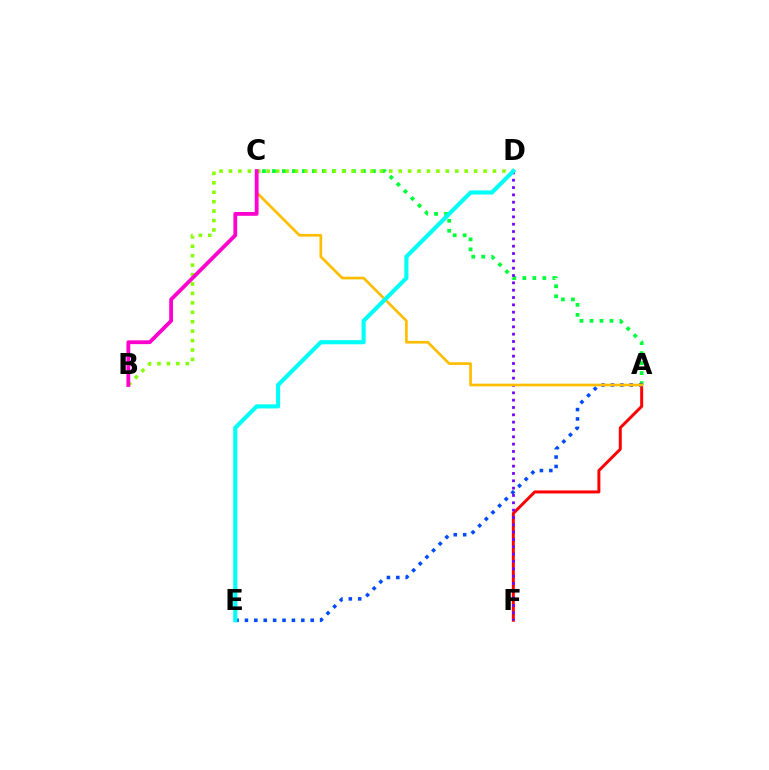{('A', 'C'): [{'color': '#00ff39', 'line_style': 'dotted', 'thickness': 2.71}, {'color': '#ffbd00', 'line_style': 'solid', 'thickness': 1.94}], ('A', 'F'): [{'color': '#ff0000', 'line_style': 'solid', 'thickness': 2.13}], ('B', 'D'): [{'color': '#84ff00', 'line_style': 'dotted', 'thickness': 2.56}], ('A', 'E'): [{'color': '#004bff', 'line_style': 'dotted', 'thickness': 2.55}], ('D', 'F'): [{'color': '#7200ff', 'line_style': 'dotted', 'thickness': 1.99}], ('B', 'C'): [{'color': '#ff00cf', 'line_style': 'solid', 'thickness': 2.74}], ('D', 'E'): [{'color': '#00fff6', 'line_style': 'solid', 'thickness': 2.97}]}